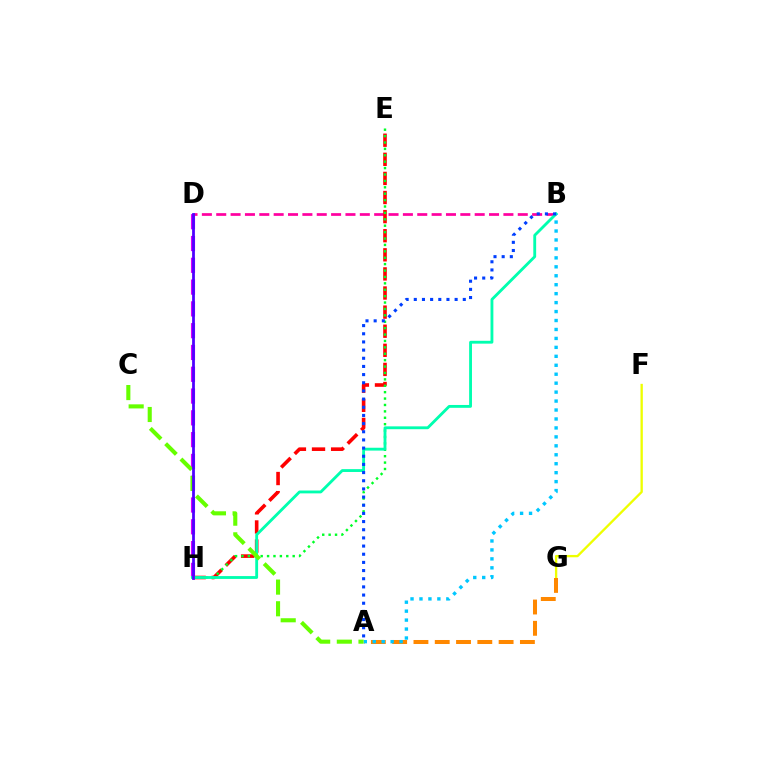{('F', 'G'): [{'color': '#eeff00', 'line_style': 'solid', 'thickness': 1.68}], ('B', 'D'): [{'color': '#ff00a0', 'line_style': 'dashed', 'thickness': 1.95}], ('D', 'H'): [{'color': '#d600ff', 'line_style': 'dashed', 'thickness': 2.96}, {'color': '#4f00ff', 'line_style': 'solid', 'thickness': 2.0}], ('E', 'H'): [{'color': '#ff0000', 'line_style': 'dashed', 'thickness': 2.59}, {'color': '#00ff27', 'line_style': 'dotted', 'thickness': 1.74}], ('B', 'H'): [{'color': '#00ffaf', 'line_style': 'solid', 'thickness': 2.05}], ('A', 'G'): [{'color': '#ff8800', 'line_style': 'dashed', 'thickness': 2.89}], ('A', 'B'): [{'color': '#00c7ff', 'line_style': 'dotted', 'thickness': 2.43}, {'color': '#003fff', 'line_style': 'dotted', 'thickness': 2.22}], ('A', 'C'): [{'color': '#66ff00', 'line_style': 'dashed', 'thickness': 2.94}]}